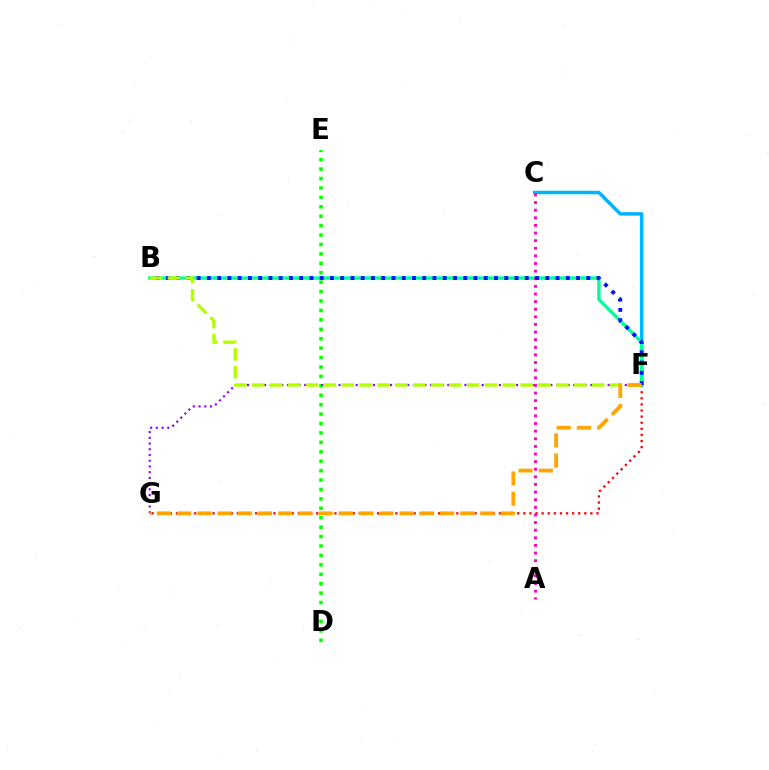{('F', 'G'): [{'color': '#ff0000', 'line_style': 'dotted', 'thickness': 1.66}, {'color': '#9b00ff', 'line_style': 'dotted', 'thickness': 1.56}, {'color': '#ffa500', 'line_style': 'dashed', 'thickness': 2.75}], ('C', 'F'): [{'color': '#00b5ff', 'line_style': 'solid', 'thickness': 2.51}], ('B', 'F'): [{'color': '#00ff9d', 'line_style': 'solid', 'thickness': 2.47}, {'color': '#0010ff', 'line_style': 'dotted', 'thickness': 2.79}, {'color': '#b3ff00', 'line_style': 'dashed', 'thickness': 2.43}], ('D', 'E'): [{'color': '#08ff00', 'line_style': 'dotted', 'thickness': 2.56}], ('A', 'C'): [{'color': '#ff00bd', 'line_style': 'dotted', 'thickness': 2.07}]}